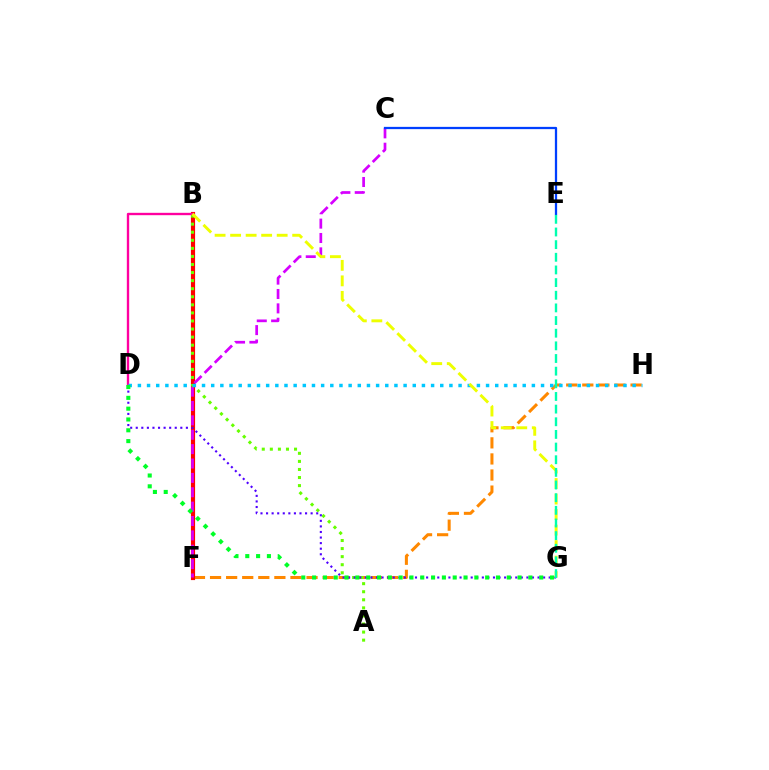{('F', 'H'): [{'color': '#ff8800', 'line_style': 'dashed', 'thickness': 2.18}], ('B', 'F'): [{'color': '#ff0000', 'line_style': 'solid', 'thickness': 3.0}], ('C', 'F'): [{'color': '#d600ff', 'line_style': 'dashed', 'thickness': 1.95}], ('A', 'B'): [{'color': '#66ff00', 'line_style': 'dotted', 'thickness': 2.19}], ('B', 'D'): [{'color': '#ff00a0', 'line_style': 'solid', 'thickness': 1.7}], ('C', 'E'): [{'color': '#003fff', 'line_style': 'solid', 'thickness': 1.63}], ('D', 'H'): [{'color': '#00c7ff', 'line_style': 'dotted', 'thickness': 2.49}], ('D', 'G'): [{'color': '#4f00ff', 'line_style': 'dotted', 'thickness': 1.51}, {'color': '#00ff27', 'line_style': 'dotted', 'thickness': 2.94}], ('B', 'G'): [{'color': '#eeff00', 'line_style': 'dashed', 'thickness': 2.11}], ('E', 'G'): [{'color': '#00ffaf', 'line_style': 'dashed', 'thickness': 1.72}]}